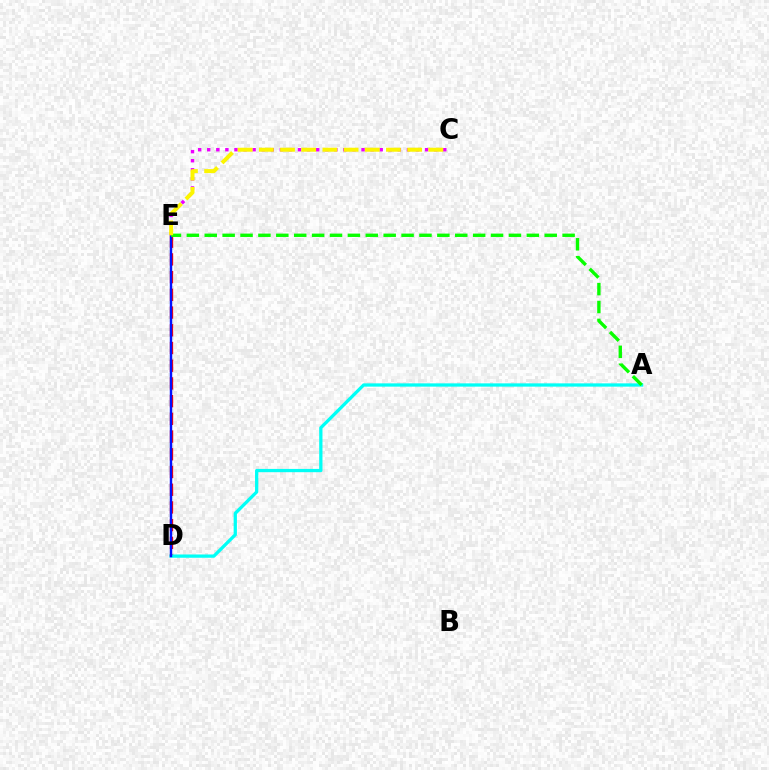{('D', 'E'): [{'color': '#ff0000', 'line_style': 'dashed', 'thickness': 2.41}, {'color': '#0010ff', 'line_style': 'solid', 'thickness': 1.74}], ('A', 'D'): [{'color': '#00fff6', 'line_style': 'solid', 'thickness': 2.35}], ('C', 'E'): [{'color': '#ee00ff', 'line_style': 'dotted', 'thickness': 2.47}, {'color': '#fcf500', 'line_style': 'dashed', 'thickness': 2.88}], ('A', 'E'): [{'color': '#08ff00', 'line_style': 'dashed', 'thickness': 2.43}]}